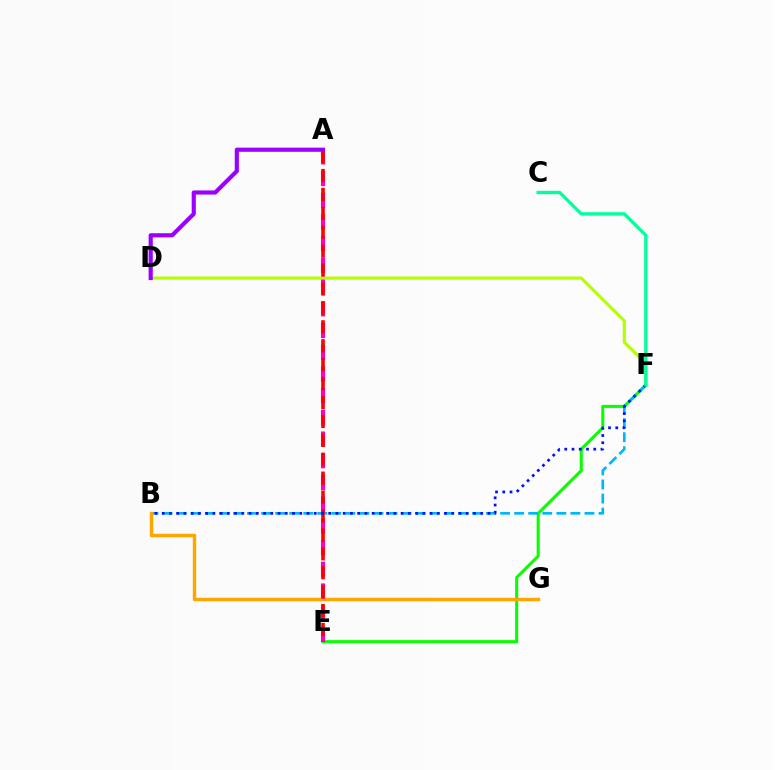{('E', 'F'): [{'color': '#08ff00', 'line_style': 'solid', 'thickness': 2.2}], ('B', 'F'): [{'color': '#00b5ff', 'line_style': 'dashed', 'thickness': 1.91}, {'color': '#0010ff', 'line_style': 'dotted', 'thickness': 1.97}], ('D', 'F'): [{'color': '#b3ff00', 'line_style': 'solid', 'thickness': 2.24}], ('B', 'G'): [{'color': '#ffa500', 'line_style': 'solid', 'thickness': 2.47}], ('A', 'E'): [{'color': '#ff00bd', 'line_style': 'dashed', 'thickness': 2.95}, {'color': '#ff0000', 'line_style': 'dashed', 'thickness': 2.57}], ('A', 'D'): [{'color': '#9b00ff', 'line_style': 'solid', 'thickness': 2.98}], ('C', 'F'): [{'color': '#00ff9d', 'line_style': 'solid', 'thickness': 2.41}]}